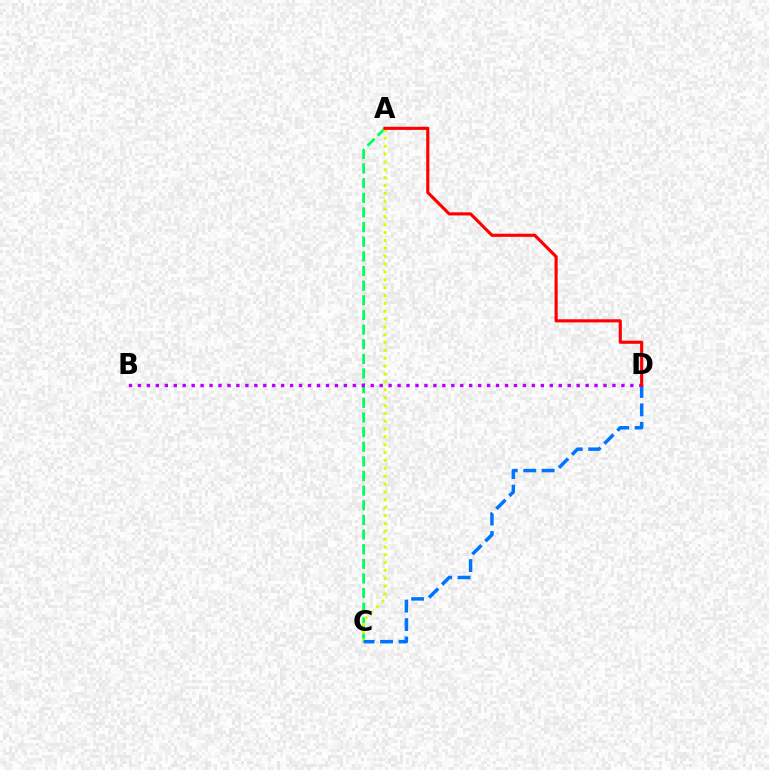{('A', 'C'): [{'color': '#00ff5c', 'line_style': 'dashed', 'thickness': 1.99}, {'color': '#d1ff00', 'line_style': 'dotted', 'thickness': 2.13}], ('C', 'D'): [{'color': '#0074ff', 'line_style': 'dashed', 'thickness': 2.51}], ('B', 'D'): [{'color': '#b900ff', 'line_style': 'dotted', 'thickness': 2.43}], ('A', 'D'): [{'color': '#ff0000', 'line_style': 'solid', 'thickness': 2.25}]}